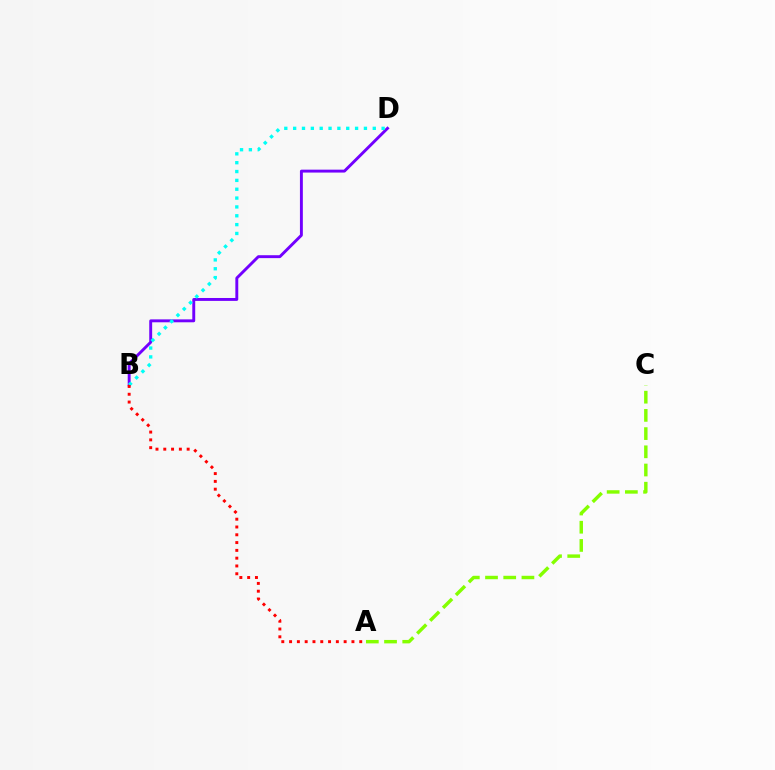{('B', 'D'): [{'color': '#7200ff', 'line_style': 'solid', 'thickness': 2.1}, {'color': '#00fff6', 'line_style': 'dotted', 'thickness': 2.4}], ('A', 'C'): [{'color': '#84ff00', 'line_style': 'dashed', 'thickness': 2.47}], ('A', 'B'): [{'color': '#ff0000', 'line_style': 'dotted', 'thickness': 2.12}]}